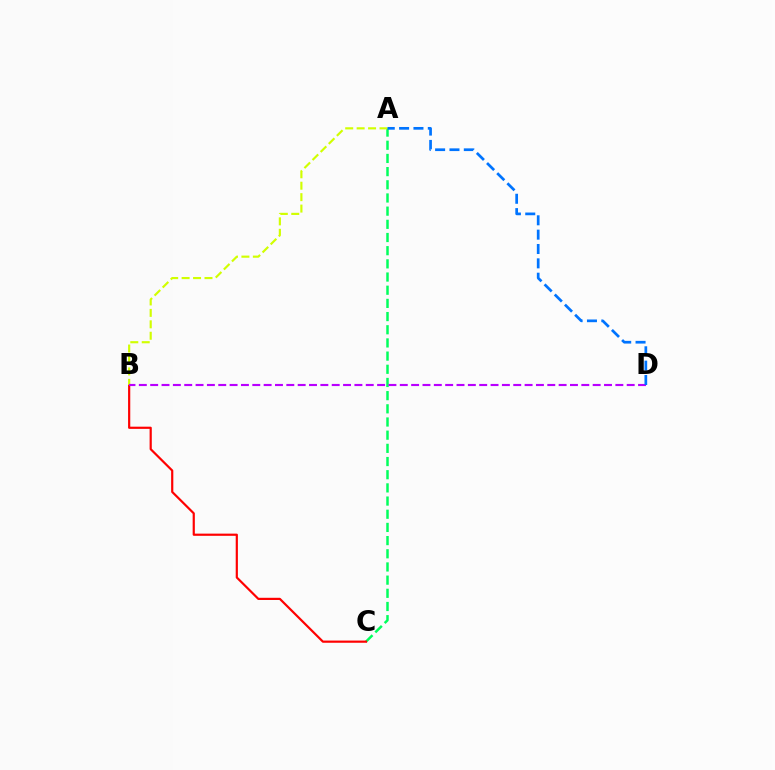{('A', 'C'): [{'color': '#00ff5c', 'line_style': 'dashed', 'thickness': 1.79}], ('B', 'C'): [{'color': '#ff0000', 'line_style': 'solid', 'thickness': 1.58}], ('A', 'B'): [{'color': '#d1ff00', 'line_style': 'dashed', 'thickness': 1.55}], ('B', 'D'): [{'color': '#b900ff', 'line_style': 'dashed', 'thickness': 1.54}], ('A', 'D'): [{'color': '#0074ff', 'line_style': 'dashed', 'thickness': 1.95}]}